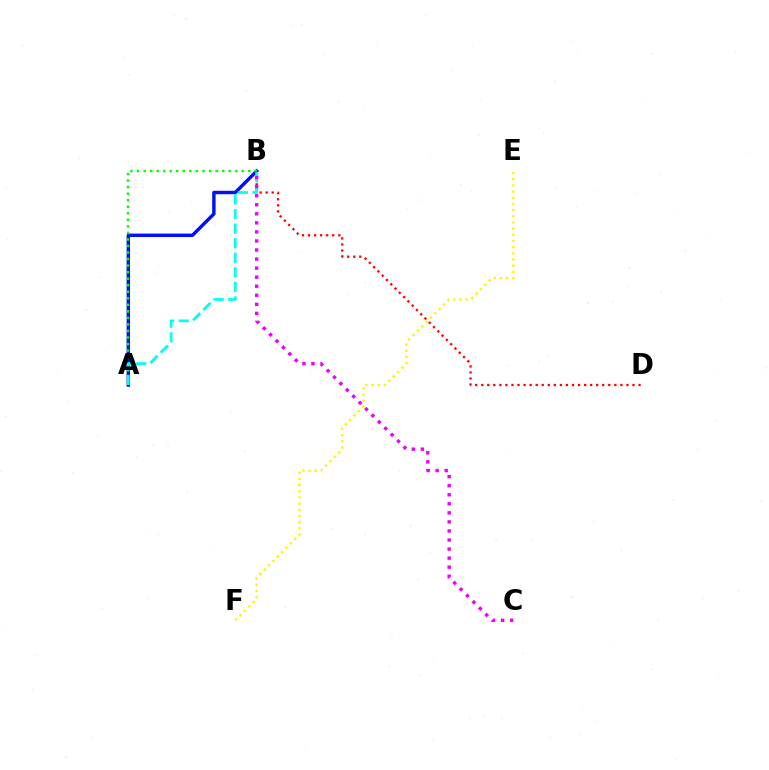{('A', 'B'): [{'color': '#0010ff', 'line_style': 'solid', 'thickness': 2.47}, {'color': '#08ff00', 'line_style': 'dotted', 'thickness': 1.78}, {'color': '#00fff6', 'line_style': 'dashed', 'thickness': 1.98}], ('B', 'D'): [{'color': '#ff0000', 'line_style': 'dotted', 'thickness': 1.64}], ('E', 'F'): [{'color': '#fcf500', 'line_style': 'dotted', 'thickness': 1.68}], ('B', 'C'): [{'color': '#ee00ff', 'line_style': 'dotted', 'thickness': 2.46}]}